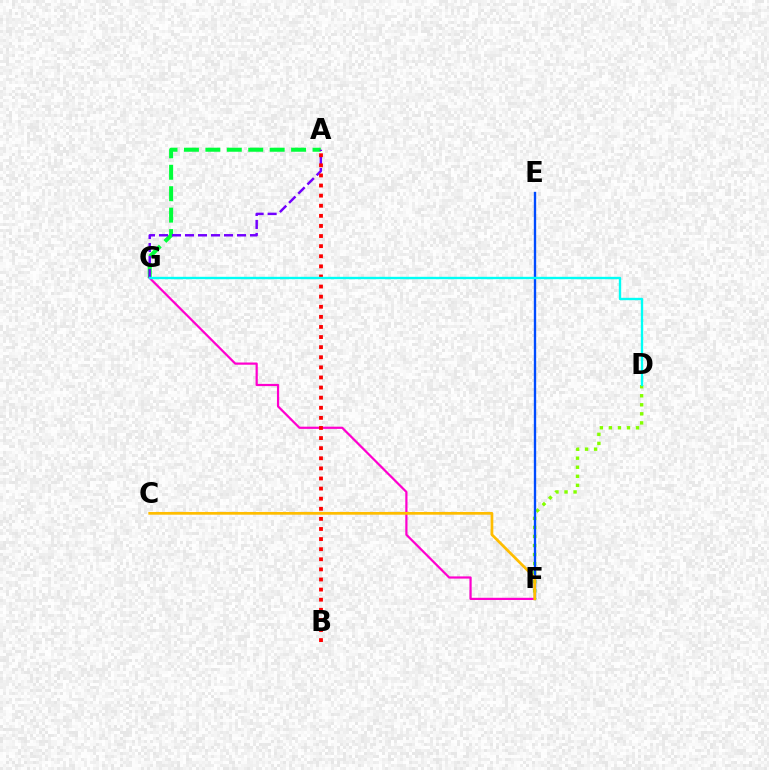{('D', 'F'): [{'color': '#84ff00', 'line_style': 'dotted', 'thickness': 2.46}], ('E', 'F'): [{'color': '#004bff', 'line_style': 'solid', 'thickness': 1.69}], ('A', 'G'): [{'color': '#00ff39', 'line_style': 'dashed', 'thickness': 2.91}, {'color': '#7200ff', 'line_style': 'dashed', 'thickness': 1.77}], ('F', 'G'): [{'color': '#ff00cf', 'line_style': 'solid', 'thickness': 1.59}], ('C', 'F'): [{'color': '#ffbd00', 'line_style': 'solid', 'thickness': 1.96}], ('A', 'B'): [{'color': '#ff0000', 'line_style': 'dotted', 'thickness': 2.74}], ('D', 'G'): [{'color': '#00fff6', 'line_style': 'solid', 'thickness': 1.7}]}